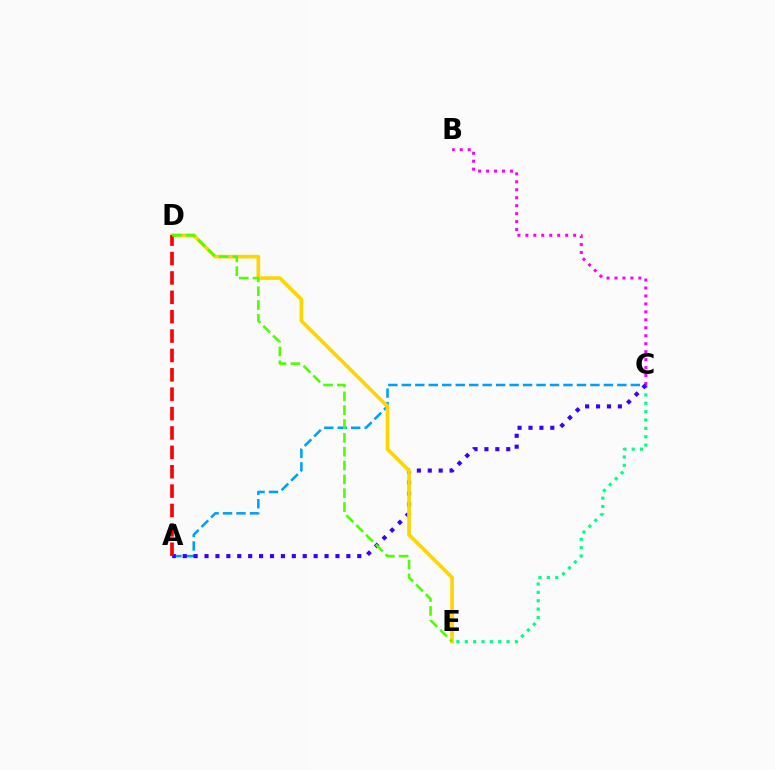{('A', 'C'): [{'color': '#009eff', 'line_style': 'dashed', 'thickness': 1.83}, {'color': '#3700ff', 'line_style': 'dotted', 'thickness': 2.96}], ('B', 'C'): [{'color': '#ff00ed', 'line_style': 'dotted', 'thickness': 2.16}], ('C', 'E'): [{'color': '#00ff86', 'line_style': 'dotted', 'thickness': 2.27}], ('D', 'E'): [{'color': '#ffd500', 'line_style': 'solid', 'thickness': 2.64}, {'color': '#4fff00', 'line_style': 'dashed', 'thickness': 1.88}], ('A', 'D'): [{'color': '#ff0000', 'line_style': 'dashed', 'thickness': 2.63}]}